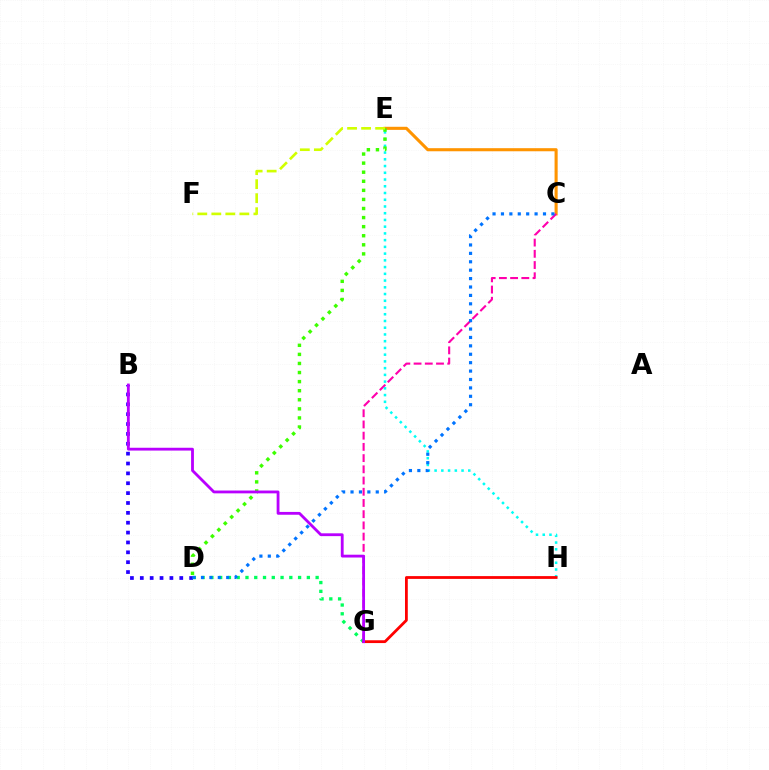{('C', 'E'): [{'color': '#ff9400', 'line_style': 'solid', 'thickness': 2.22}], ('B', 'D'): [{'color': '#2500ff', 'line_style': 'dotted', 'thickness': 2.68}], ('C', 'G'): [{'color': '#ff00ac', 'line_style': 'dashed', 'thickness': 1.52}], ('E', 'H'): [{'color': '#00fff6', 'line_style': 'dotted', 'thickness': 1.83}], ('D', 'G'): [{'color': '#00ff5c', 'line_style': 'dotted', 'thickness': 2.38}], ('G', 'H'): [{'color': '#ff0000', 'line_style': 'solid', 'thickness': 2.01}], ('C', 'D'): [{'color': '#0074ff', 'line_style': 'dotted', 'thickness': 2.28}], ('D', 'E'): [{'color': '#3dff00', 'line_style': 'dotted', 'thickness': 2.47}], ('B', 'G'): [{'color': '#b900ff', 'line_style': 'solid', 'thickness': 2.03}], ('E', 'F'): [{'color': '#d1ff00', 'line_style': 'dashed', 'thickness': 1.9}]}